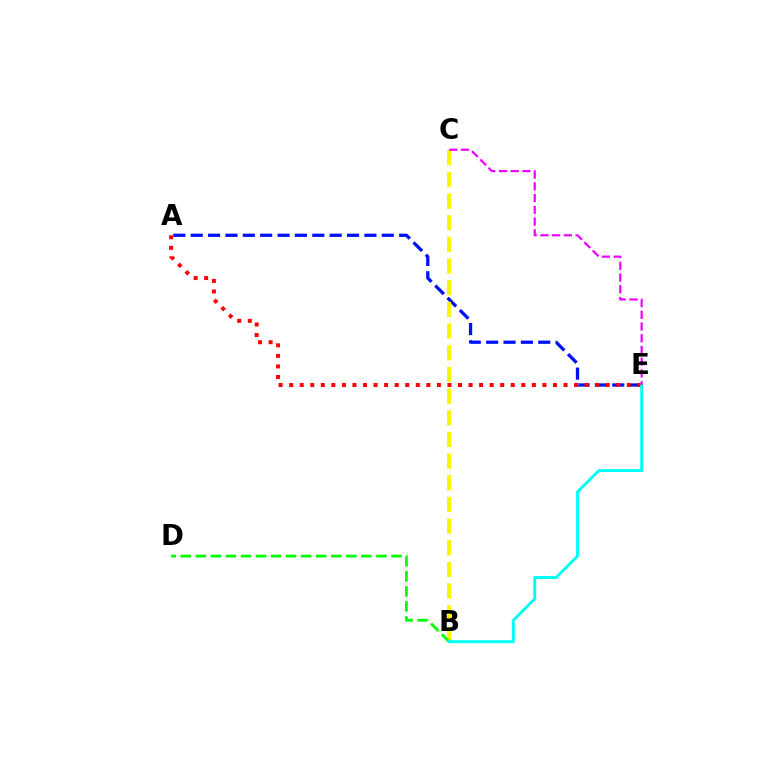{('A', 'E'): [{'color': '#0010ff', 'line_style': 'dashed', 'thickness': 2.36}, {'color': '#ff0000', 'line_style': 'dotted', 'thickness': 2.87}], ('B', 'C'): [{'color': '#fcf500', 'line_style': 'dashed', 'thickness': 2.94}], ('B', 'D'): [{'color': '#08ff00', 'line_style': 'dashed', 'thickness': 2.05}], ('B', 'E'): [{'color': '#00fff6', 'line_style': 'solid', 'thickness': 2.1}], ('C', 'E'): [{'color': '#ee00ff', 'line_style': 'dashed', 'thickness': 1.59}]}